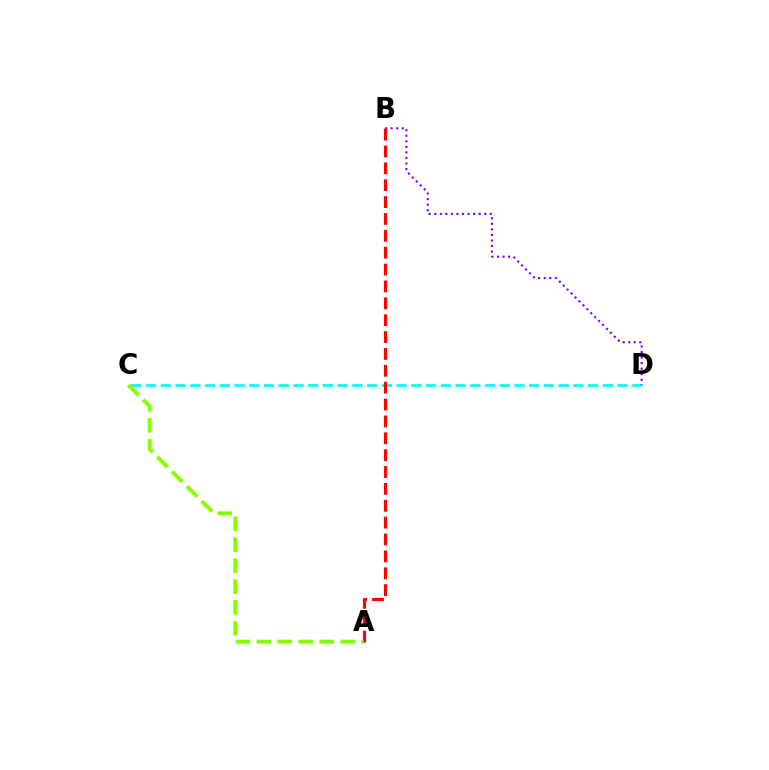{('C', 'D'): [{'color': '#00fff6', 'line_style': 'dashed', 'thickness': 2.0}], ('B', 'D'): [{'color': '#7200ff', 'line_style': 'dotted', 'thickness': 1.51}], ('A', 'B'): [{'color': '#ff0000', 'line_style': 'dashed', 'thickness': 2.29}], ('A', 'C'): [{'color': '#84ff00', 'line_style': 'dashed', 'thickness': 2.84}]}